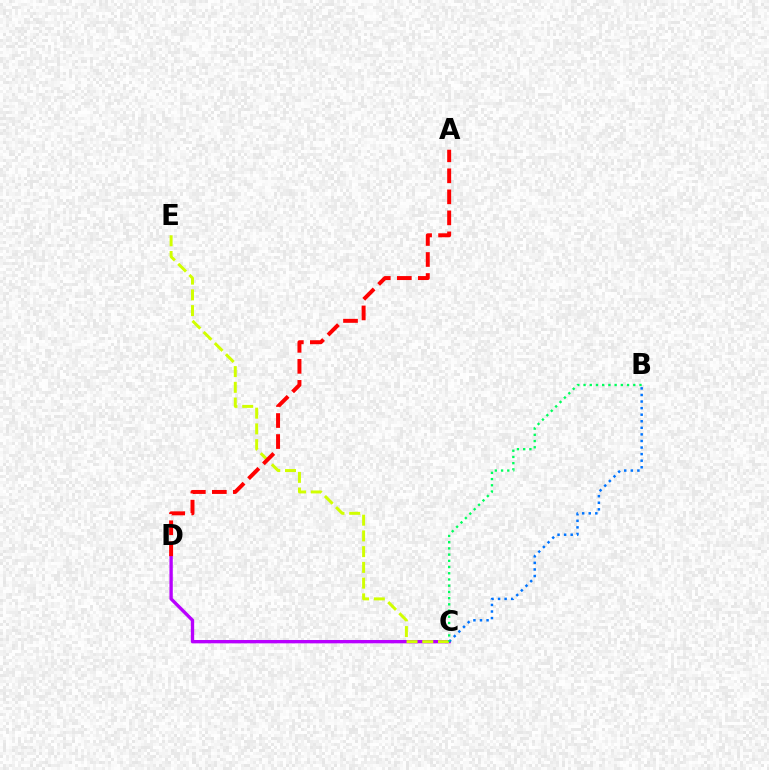{('C', 'D'): [{'color': '#b900ff', 'line_style': 'solid', 'thickness': 2.41}], ('C', 'E'): [{'color': '#d1ff00', 'line_style': 'dashed', 'thickness': 2.14}], ('A', 'D'): [{'color': '#ff0000', 'line_style': 'dashed', 'thickness': 2.85}], ('B', 'C'): [{'color': '#0074ff', 'line_style': 'dotted', 'thickness': 1.79}, {'color': '#00ff5c', 'line_style': 'dotted', 'thickness': 1.69}]}